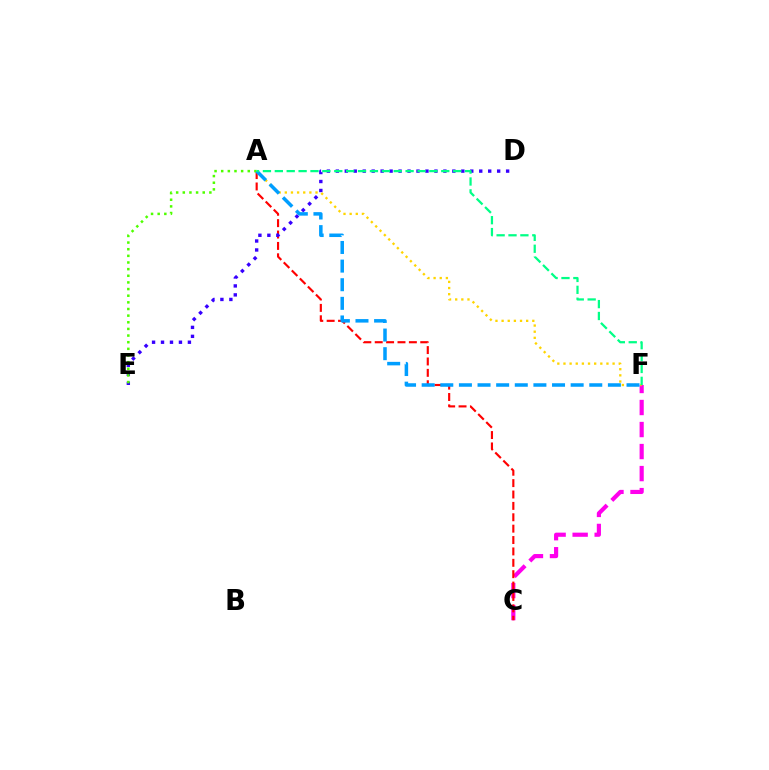{('C', 'F'): [{'color': '#ff00ed', 'line_style': 'dashed', 'thickness': 2.99}], ('A', 'C'): [{'color': '#ff0000', 'line_style': 'dashed', 'thickness': 1.55}], ('D', 'E'): [{'color': '#3700ff', 'line_style': 'dotted', 'thickness': 2.44}], ('A', 'E'): [{'color': '#4fff00', 'line_style': 'dotted', 'thickness': 1.8}], ('A', 'F'): [{'color': '#ffd500', 'line_style': 'dotted', 'thickness': 1.67}, {'color': '#009eff', 'line_style': 'dashed', 'thickness': 2.53}, {'color': '#00ff86', 'line_style': 'dashed', 'thickness': 1.62}]}